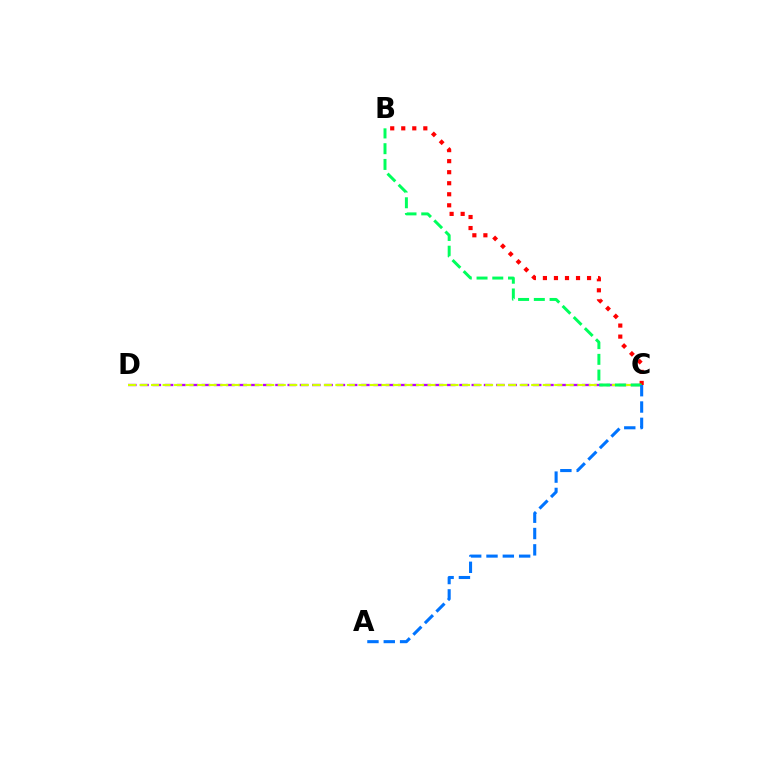{('C', 'D'): [{'color': '#b900ff', 'line_style': 'dashed', 'thickness': 1.67}, {'color': '#d1ff00', 'line_style': 'dashed', 'thickness': 1.56}], ('B', 'C'): [{'color': '#ff0000', 'line_style': 'dotted', 'thickness': 3.0}, {'color': '#00ff5c', 'line_style': 'dashed', 'thickness': 2.14}], ('A', 'C'): [{'color': '#0074ff', 'line_style': 'dashed', 'thickness': 2.22}]}